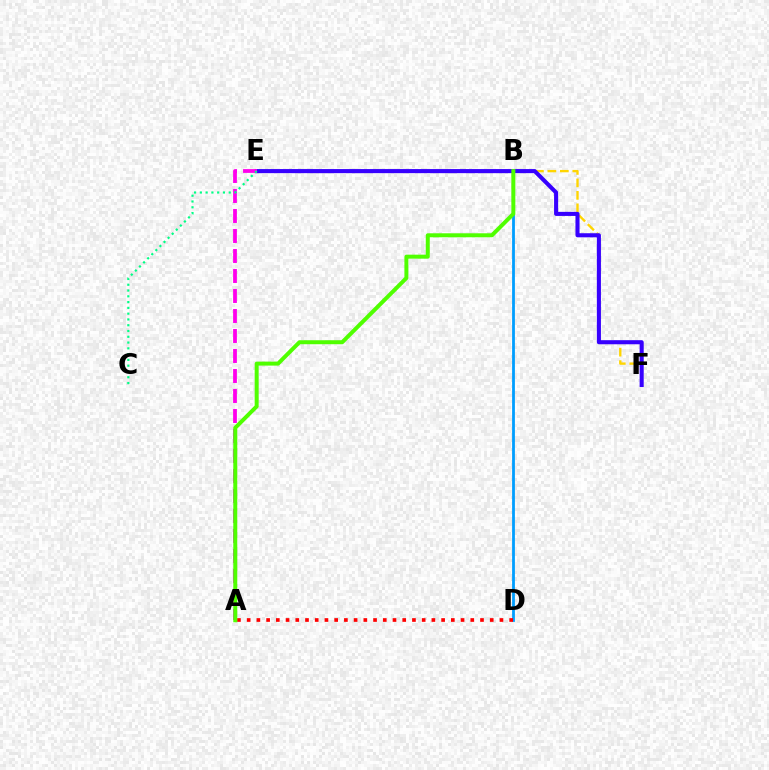{('B', 'D'): [{'color': '#009eff', 'line_style': 'solid', 'thickness': 2.01}], ('E', 'F'): [{'color': '#ffd500', 'line_style': 'dashed', 'thickness': 1.69}, {'color': '#3700ff', 'line_style': 'solid', 'thickness': 2.94}], ('A', 'D'): [{'color': '#ff0000', 'line_style': 'dotted', 'thickness': 2.64}], ('A', 'E'): [{'color': '#ff00ed', 'line_style': 'dashed', 'thickness': 2.72}], ('C', 'E'): [{'color': '#00ff86', 'line_style': 'dotted', 'thickness': 1.57}], ('A', 'B'): [{'color': '#4fff00', 'line_style': 'solid', 'thickness': 2.87}]}